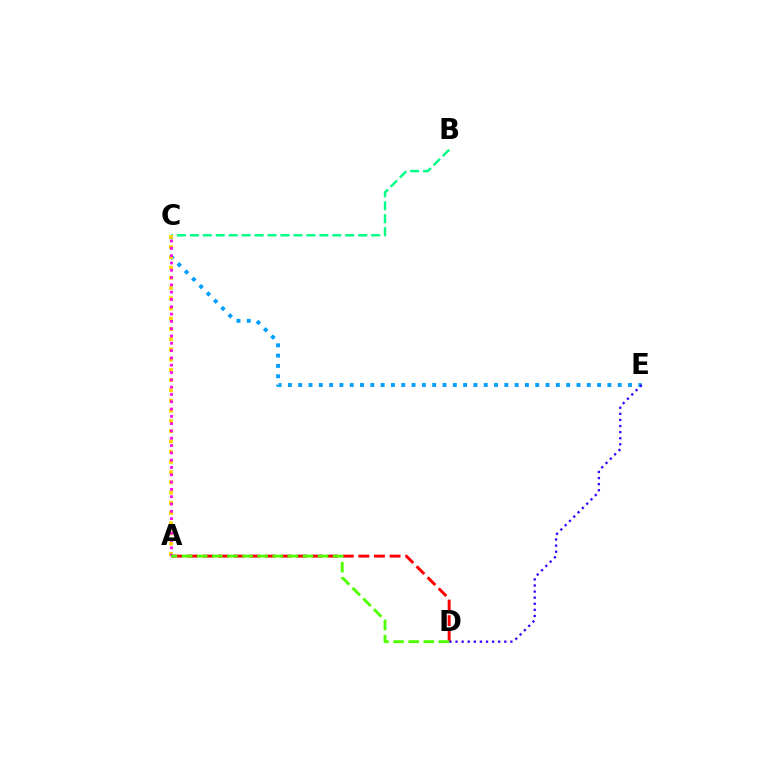{('C', 'E'): [{'color': '#009eff', 'line_style': 'dotted', 'thickness': 2.8}], ('A', 'D'): [{'color': '#ff0000', 'line_style': 'dashed', 'thickness': 2.12}, {'color': '#4fff00', 'line_style': 'dashed', 'thickness': 2.05}], ('B', 'C'): [{'color': '#00ff86', 'line_style': 'dashed', 'thickness': 1.76}], ('A', 'C'): [{'color': '#ffd500', 'line_style': 'dotted', 'thickness': 2.78}, {'color': '#ff00ed', 'line_style': 'dotted', 'thickness': 1.98}], ('D', 'E'): [{'color': '#3700ff', 'line_style': 'dotted', 'thickness': 1.65}]}